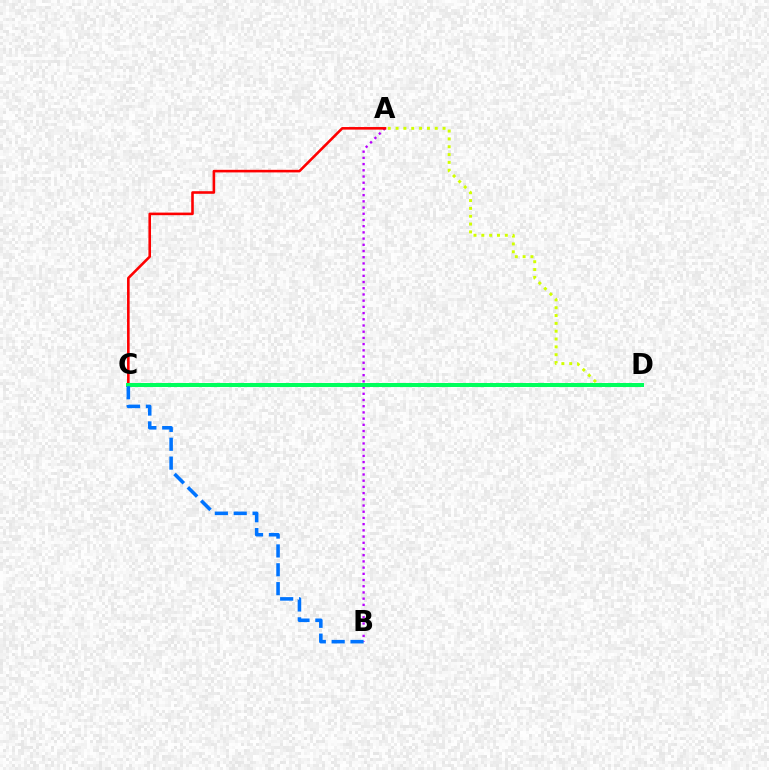{('A', 'B'): [{'color': '#b900ff', 'line_style': 'dotted', 'thickness': 1.69}], ('A', 'C'): [{'color': '#ff0000', 'line_style': 'solid', 'thickness': 1.87}], ('A', 'D'): [{'color': '#d1ff00', 'line_style': 'dotted', 'thickness': 2.13}], ('C', 'D'): [{'color': '#00ff5c', 'line_style': 'solid', 'thickness': 2.88}], ('B', 'C'): [{'color': '#0074ff', 'line_style': 'dashed', 'thickness': 2.56}]}